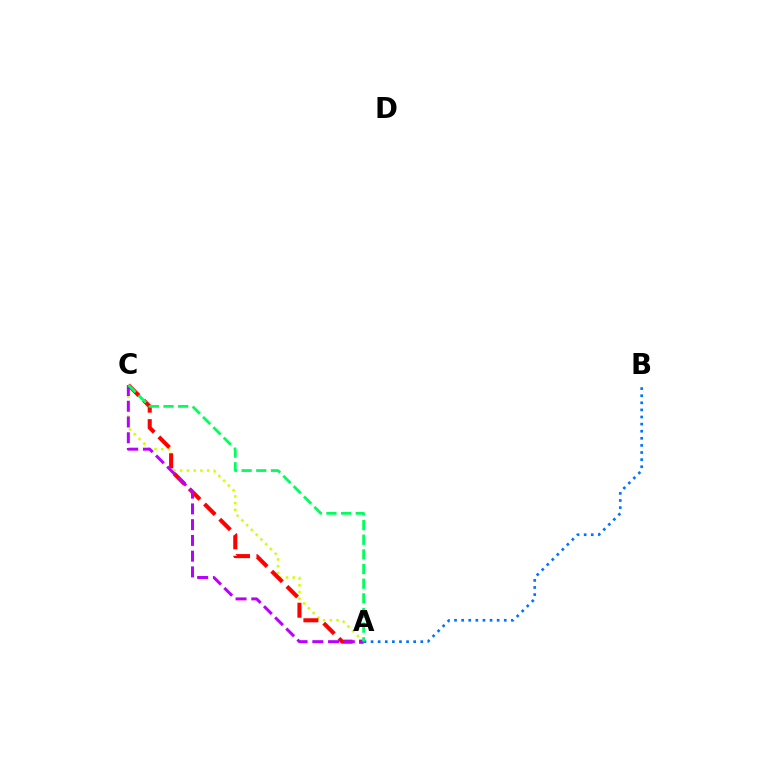{('A', 'C'): [{'color': '#d1ff00', 'line_style': 'dotted', 'thickness': 1.83}, {'color': '#ff0000', 'line_style': 'dashed', 'thickness': 2.92}, {'color': '#b900ff', 'line_style': 'dashed', 'thickness': 2.14}, {'color': '#00ff5c', 'line_style': 'dashed', 'thickness': 1.99}], ('A', 'B'): [{'color': '#0074ff', 'line_style': 'dotted', 'thickness': 1.93}]}